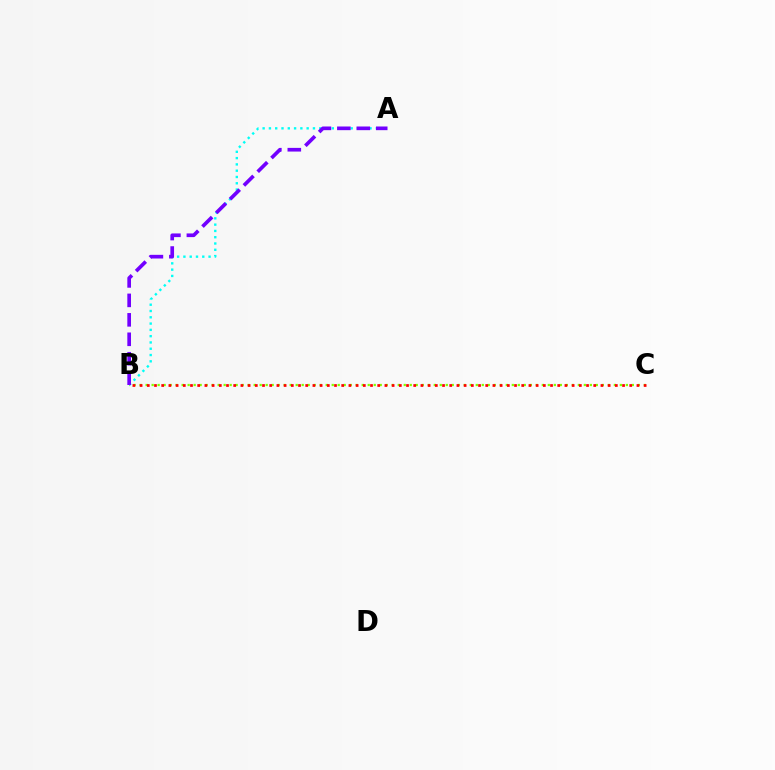{('B', 'C'): [{'color': '#84ff00', 'line_style': 'dotted', 'thickness': 1.63}, {'color': '#ff0000', 'line_style': 'dotted', 'thickness': 1.96}], ('A', 'B'): [{'color': '#00fff6', 'line_style': 'dotted', 'thickness': 1.71}, {'color': '#7200ff', 'line_style': 'dashed', 'thickness': 2.64}]}